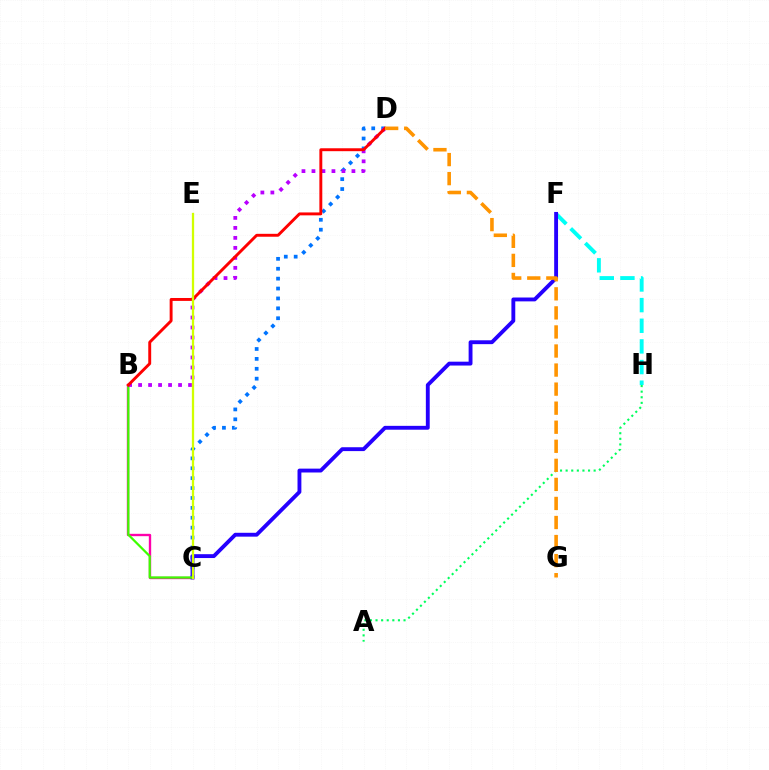{('B', 'C'): [{'color': '#ff00ac', 'line_style': 'solid', 'thickness': 1.7}, {'color': '#3dff00', 'line_style': 'solid', 'thickness': 1.61}], ('F', 'H'): [{'color': '#00fff6', 'line_style': 'dashed', 'thickness': 2.8}], ('C', 'D'): [{'color': '#0074ff', 'line_style': 'dotted', 'thickness': 2.69}], ('C', 'F'): [{'color': '#2500ff', 'line_style': 'solid', 'thickness': 2.78}], ('B', 'D'): [{'color': '#b900ff', 'line_style': 'dotted', 'thickness': 2.71}, {'color': '#ff0000', 'line_style': 'solid', 'thickness': 2.1}], ('A', 'H'): [{'color': '#00ff5c', 'line_style': 'dotted', 'thickness': 1.52}], ('C', 'E'): [{'color': '#d1ff00', 'line_style': 'solid', 'thickness': 1.64}], ('D', 'G'): [{'color': '#ff9400', 'line_style': 'dashed', 'thickness': 2.59}]}